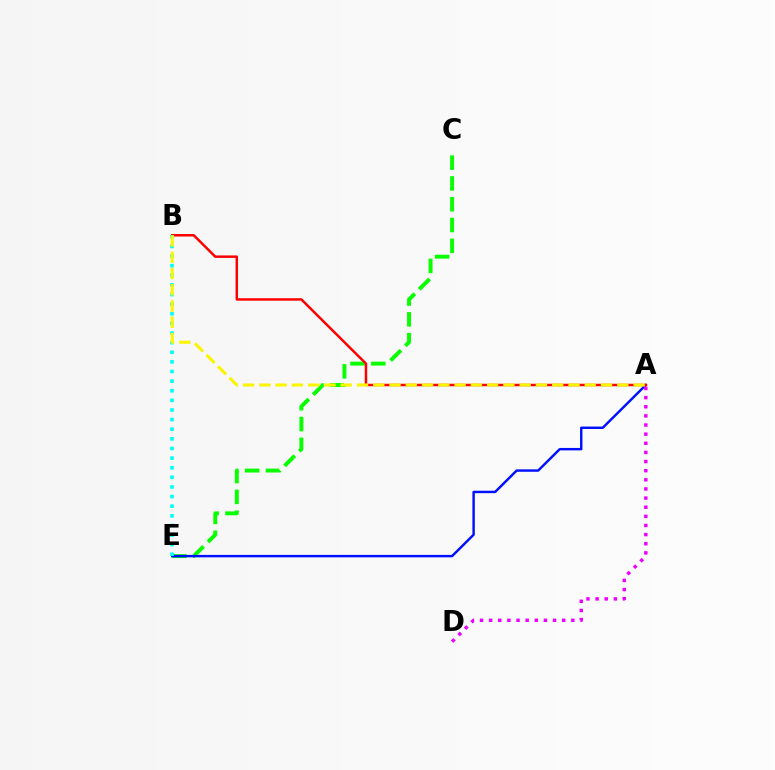{('C', 'E'): [{'color': '#08ff00', 'line_style': 'dashed', 'thickness': 2.83}], ('A', 'E'): [{'color': '#0010ff', 'line_style': 'solid', 'thickness': 1.75}], ('A', 'B'): [{'color': '#ff0000', 'line_style': 'solid', 'thickness': 1.79}, {'color': '#fcf500', 'line_style': 'dashed', 'thickness': 2.21}], ('B', 'E'): [{'color': '#00fff6', 'line_style': 'dotted', 'thickness': 2.61}], ('A', 'D'): [{'color': '#ee00ff', 'line_style': 'dotted', 'thickness': 2.48}]}